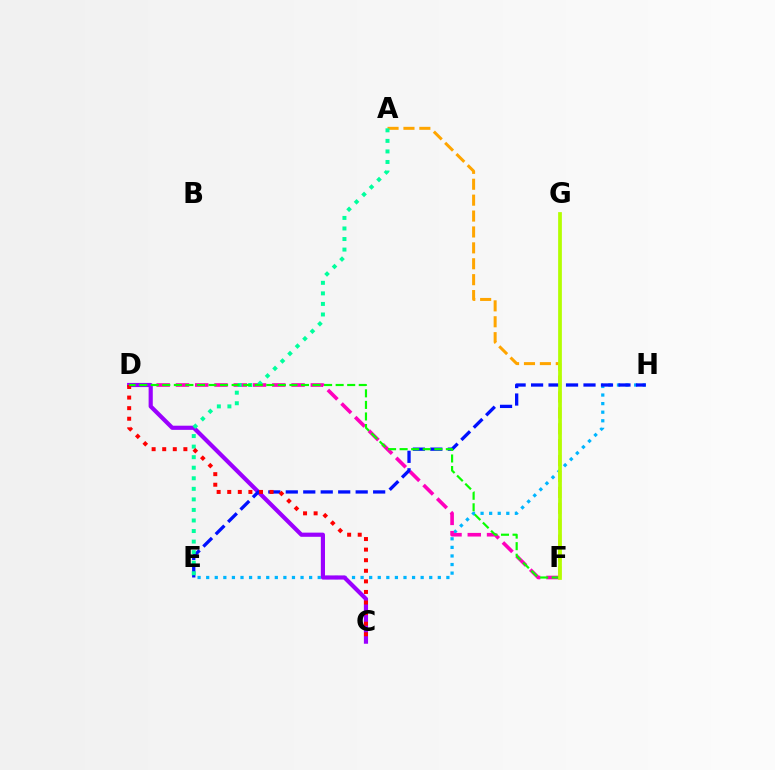{('E', 'H'): [{'color': '#00b5ff', 'line_style': 'dotted', 'thickness': 2.33}, {'color': '#0010ff', 'line_style': 'dashed', 'thickness': 2.37}], ('A', 'F'): [{'color': '#ffa500', 'line_style': 'dashed', 'thickness': 2.16}], ('D', 'F'): [{'color': '#ff00bd', 'line_style': 'dashed', 'thickness': 2.62}, {'color': '#08ff00', 'line_style': 'dashed', 'thickness': 1.57}], ('C', 'D'): [{'color': '#9b00ff', 'line_style': 'solid', 'thickness': 3.0}, {'color': '#ff0000', 'line_style': 'dotted', 'thickness': 2.87}], ('A', 'E'): [{'color': '#00ff9d', 'line_style': 'dotted', 'thickness': 2.87}], ('F', 'G'): [{'color': '#b3ff00', 'line_style': 'solid', 'thickness': 2.69}]}